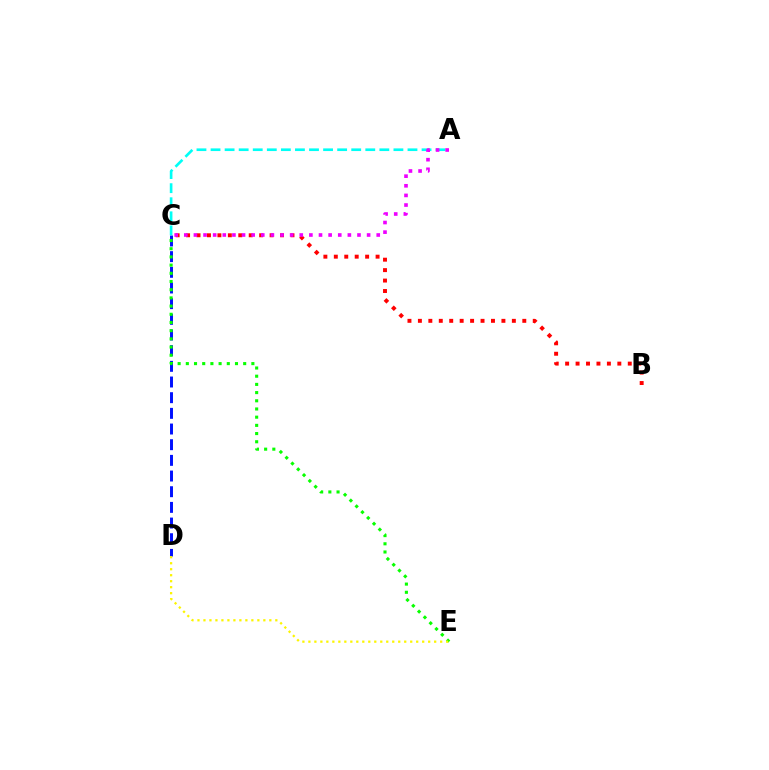{('C', 'D'): [{'color': '#0010ff', 'line_style': 'dashed', 'thickness': 2.13}], ('B', 'C'): [{'color': '#ff0000', 'line_style': 'dotted', 'thickness': 2.84}], ('A', 'C'): [{'color': '#00fff6', 'line_style': 'dashed', 'thickness': 1.91}, {'color': '#ee00ff', 'line_style': 'dotted', 'thickness': 2.61}], ('C', 'E'): [{'color': '#08ff00', 'line_style': 'dotted', 'thickness': 2.23}], ('D', 'E'): [{'color': '#fcf500', 'line_style': 'dotted', 'thickness': 1.63}]}